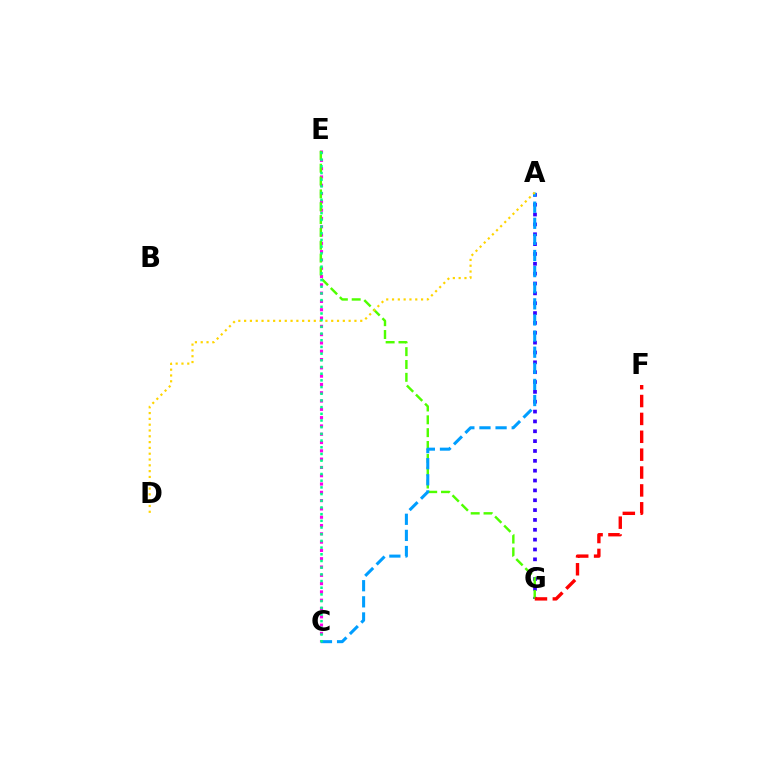{('A', 'G'): [{'color': '#3700ff', 'line_style': 'dotted', 'thickness': 2.68}], ('C', 'E'): [{'color': '#ff00ed', 'line_style': 'dotted', 'thickness': 2.25}, {'color': '#00ff86', 'line_style': 'dotted', 'thickness': 1.82}], ('E', 'G'): [{'color': '#4fff00', 'line_style': 'dashed', 'thickness': 1.74}], ('A', 'C'): [{'color': '#009eff', 'line_style': 'dashed', 'thickness': 2.19}], ('A', 'D'): [{'color': '#ffd500', 'line_style': 'dotted', 'thickness': 1.58}], ('F', 'G'): [{'color': '#ff0000', 'line_style': 'dashed', 'thickness': 2.43}]}